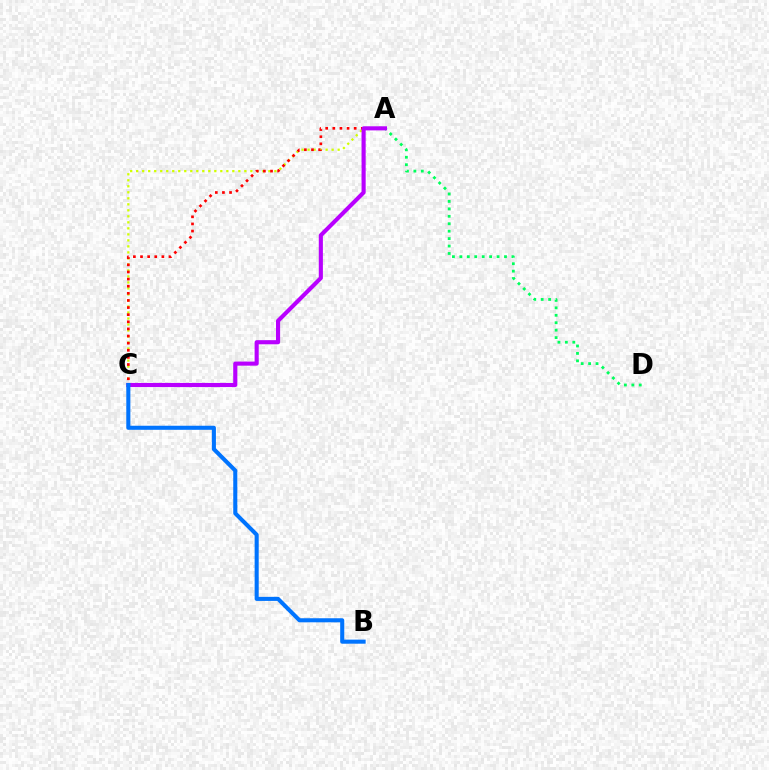{('A', 'C'): [{'color': '#d1ff00', 'line_style': 'dotted', 'thickness': 1.63}, {'color': '#ff0000', 'line_style': 'dotted', 'thickness': 1.93}, {'color': '#b900ff', 'line_style': 'solid', 'thickness': 2.96}], ('A', 'D'): [{'color': '#00ff5c', 'line_style': 'dotted', 'thickness': 2.02}], ('B', 'C'): [{'color': '#0074ff', 'line_style': 'solid', 'thickness': 2.93}]}